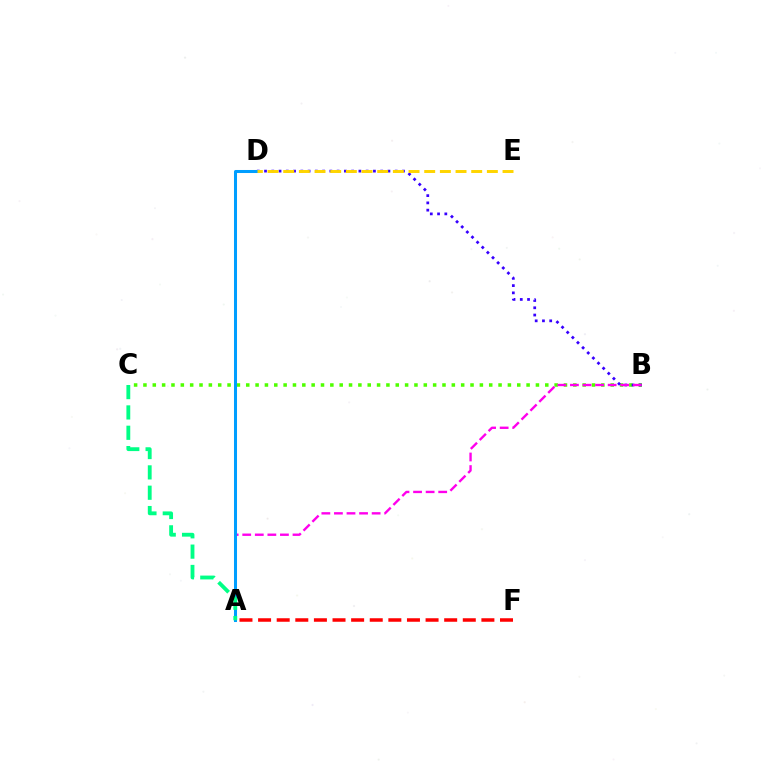{('B', 'C'): [{'color': '#4fff00', 'line_style': 'dotted', 'thickness': 2.54}], ('B', 'D'): [{'color': '#3700ff', 'line_style': 'dotted', 'thickness': 1.97}], ('A', 'B'): [{'color': '#ff00ed', 'line_style': 'dashed', 'thickness': 1.71}], ('A', 'D'): [{'color': '#009eff', 'line_style': 'solid', 'thickness': 2.18}], ('D', 'E'): [{'color': '#ffd500', 'line_style': 'dashed', 'thickness': 2.13}], ('A', 'C'): [{'color': '#00ff86', 'line_style': 'dashed', 'thickness': 2.76}], ('A', 'F'): [{'color': '#ff0000', 'line_style': 'dashed', 'thickness': 2.53}]}